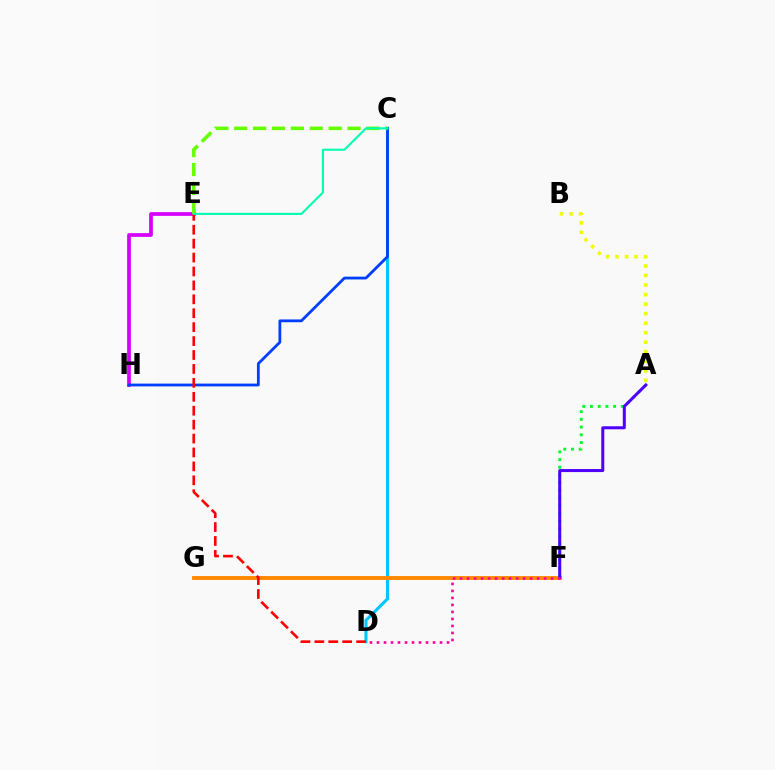{('C', 'D'): [{'color': '#00c7ff', 'line_style': 'solid', 'thickness': 2.21}], ('A', 'B'): [{'color': '#eeff00', 'line_style': 'dotted', 'thickness': 2.59}], ('E', 'H'): [{'color': '#d600ff', 'line_style': 'solid', 'thickness': 2.68}], ('F', 'G'): [{'color': '#ff8800', 'line_style': 'solid', 'thickness': 2.8}], ('C', 'H'): [{'color': '#003fff', 'line_style': 'solid', 'thickness': 2.01}], ('D', 'E'): [{'color': '#ff0000', 'line_style': 'dashed', 'thickness': 1.89}], ('C', 'E'): [{'color': '#66ff00', 'line_style': 'dashed', 'thickness': 2.57}, {'color': '#00ffaf', 'line_style': 'solid', 'thickness': 1.5}], ('A', 'F'): [{'color': '#00ff27', 'line_style': 'dotted', 'thickness': 2.1}, {'color': '#4f00ff', 'line_style': 'solid', 'thickness': 2.17}], ('D', 'F'): [{'color': '#ff00a0', 'line_style': 'dotted', 'thickness': 1.9}]}